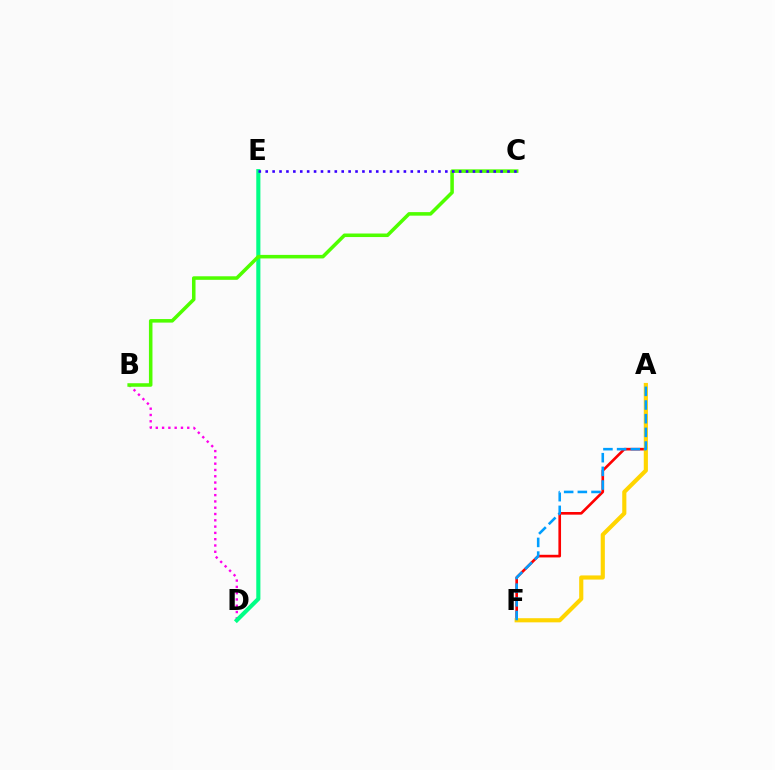{('B', 'D'): [{'color': '#ff00ed', 'line_style': 'dotted', 'thickness': 1.71}], ('A', 'F'): [{'color': '#ff0000', 'line_style': 'solid', 'thickness': 1.9}, {'color': '#ffd500', 'line_style': 'solid', 'thickness': 2.98}, {'color': '#009eff', 'line_style': 'dashed', 'thickness': 1.86}], ('D', 'E'): [{'color': '#00ff86', 'line_style': 'solid', 'thickness': 2.96}], ('B', 'C'): [{'color': '#4fff00', 'line_style': 'solid', 'thickness': 2.55}], ('C', 'E'): [{'color': '#3700ff', 'line_style': 'dotted', 'thickness': 1.88}]}